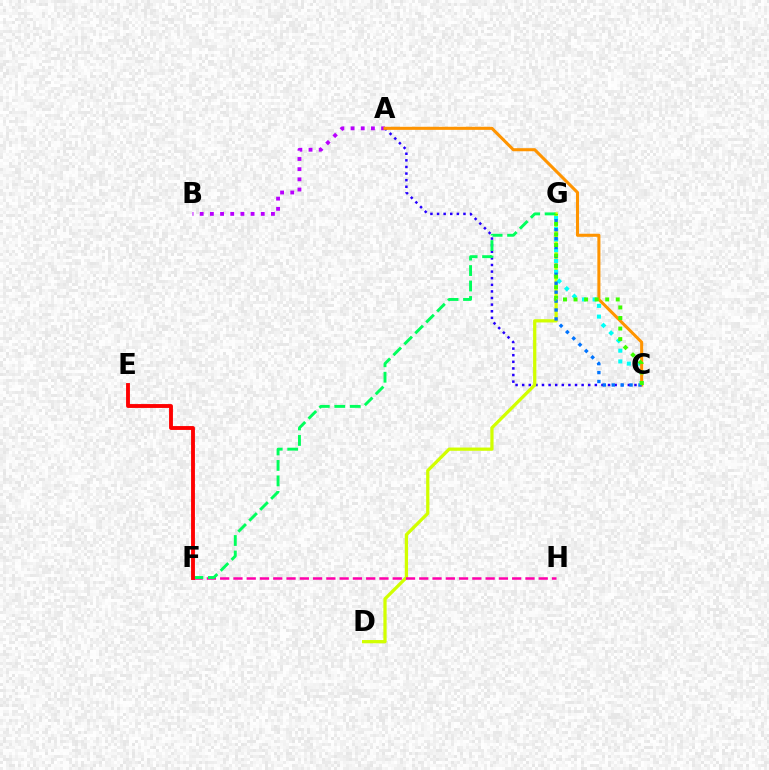{('A', 'C'): [{'color': '#2500ff', 'line_style': 'dotted', 'thickness': 1.79}, {'color': '#ff9400', 'line_style': 'solid', 'thickness': 2.2}], ('D', 'G'): [{'color': '#d1ff00', 'line_style': 'solid', 'thickness': 2.34}], ('A', 'B'): [{'color': '#b900ff', 'line_style': 'dotted', 'thickness': 2.76}], ('C', 'G'): [{'color': '#00fff6', 'line_style': 'dotted', 'thickness': 2.92}, {'color': '#0074ff', 'line_style': 'dotted', 'thickness': 2.42}, {'color': '#3dff00', 'line_style': 'dotted', 'thickness': 2.87}], ('F', 'H'): [{'color': '#ff00ac', 'line_style': 'dashed', 'thickness': 1.8}], ('F', 'G'): [{'color': '#00ff5c', 'line_style': 'dashed', 'thickness': 2.1}], ('E', 'F'): [{'color': '#ff0000', 'line_style': 'solid', 'thickness': 2.79}]}